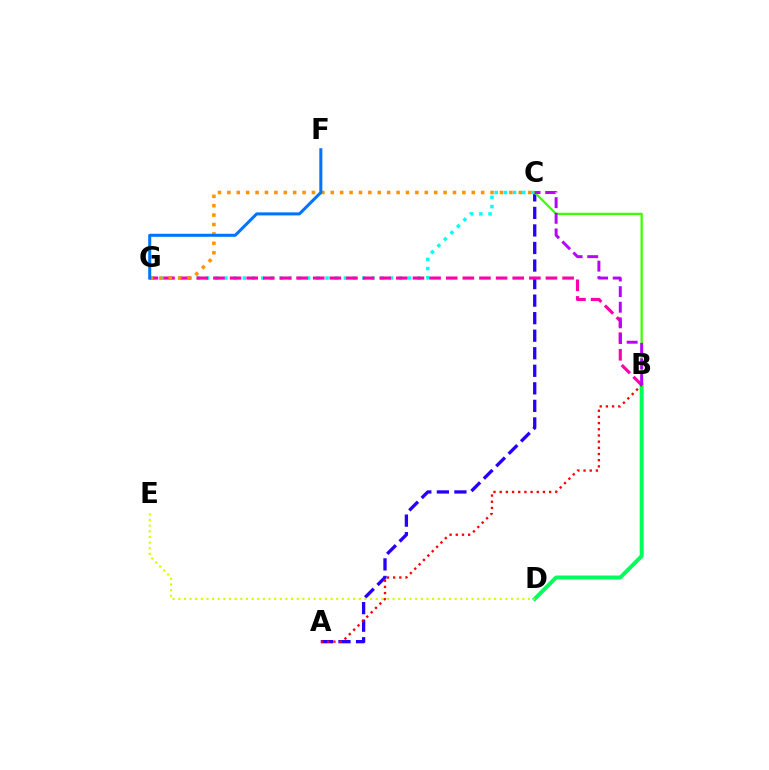{('B', 'D'): [{'color': '#00ff5c', 'line_style': 'solid', 'thickness': 2.85}], ('A', 'C'): [{'color': '#2500ff', 'line_style': 'dashed', 'thickness': 2.38}], ('C', 'G'): [{'color': '#00fff6', 'line_style': 'dotted', 'thickness': 2.5}, {'color': '#ff9400', 'line_style': 'dotted', 'thickness': 2.55}], ('B', 'C'): [{'color': '#3dff00', 'line_style': 'solid', 'thickness': 1.63}, {'color': '#b900ff', 'line_style': 'dashed', 'thickness': 2.12}], ('B', 'G'): [{'color': '#ff00ac', 'line_style': 'dashed', 'thickness': 2.26}], ('A', 'B'): [{'color': '#ff0000', 'line_style': 'dotted', 'thickness': 1.68}], ('F', 'G'): [{'color': '#0074ff', 'line_style': 'solid', 'thickness': 2.18}], ('D', 'E'): [{'color': '#d1ff00', 'line_style': 'dotted', 'thickness': 1.53}]}